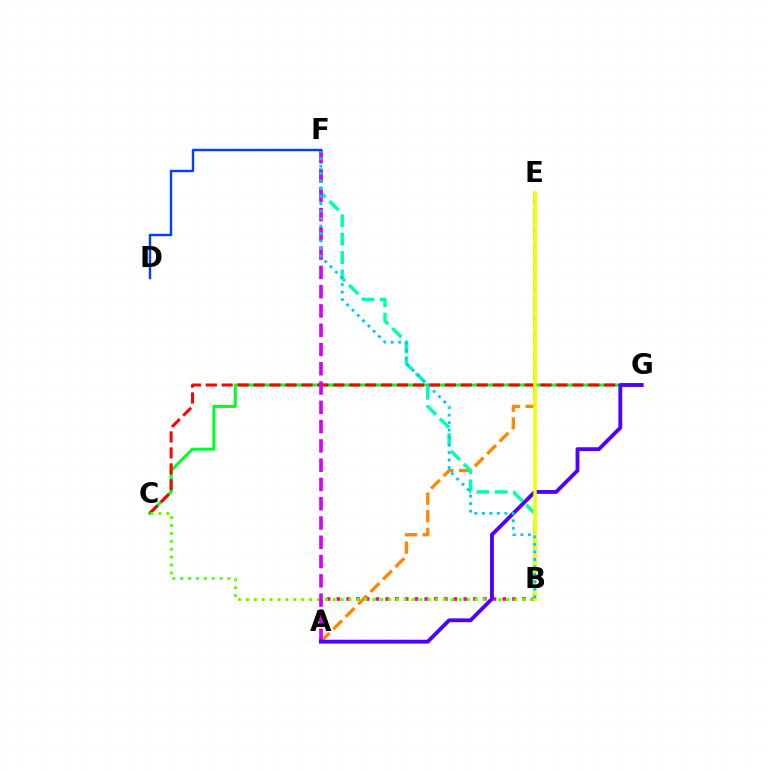{('C', 'G'): [{'color': '#00ff27', 'line_style': 'solid', 'thickness': 2.2}, {'color': '#ff0000', 'line_style': 'dashed', 'thickness': 2.16}], ('A', 'B'): [{'color': '#ff00a0', 'line_style': 'dotted', 'thickness': 2.65}], ('A', 'E'): [{'color': '#ff8800', 'line_style': 'dashed', 'thickness': 2.39}], ('B', 'F'): [{'color': '#00ffaf', 'line_style': 'dashed', 'thickness': 2.5}, {'color': '#00c7ff', 'line_style': 'dotted', 'thickness': 2.04}], ('B', 'C'): [{'color': '#66ff00', 'line_style': 'dotted', 'thickness': 2.14}], ('A', 'F'): [{'color': '#d600ff', 'line_style': 'dashed', 'thickness': 2.62}], ('A', 'G'): [{'color': '#4f00ff', 'line_style': 'solid', 'thickness': 2.77}], ('B', 'E'): [{'color': '#eeff00', 'line_style': 'solid', 'thickness': 2.54}], ('D', 'F'): [{'color': '#003fff', 'line_style': 'solid', 'thickness': 1.74}]}